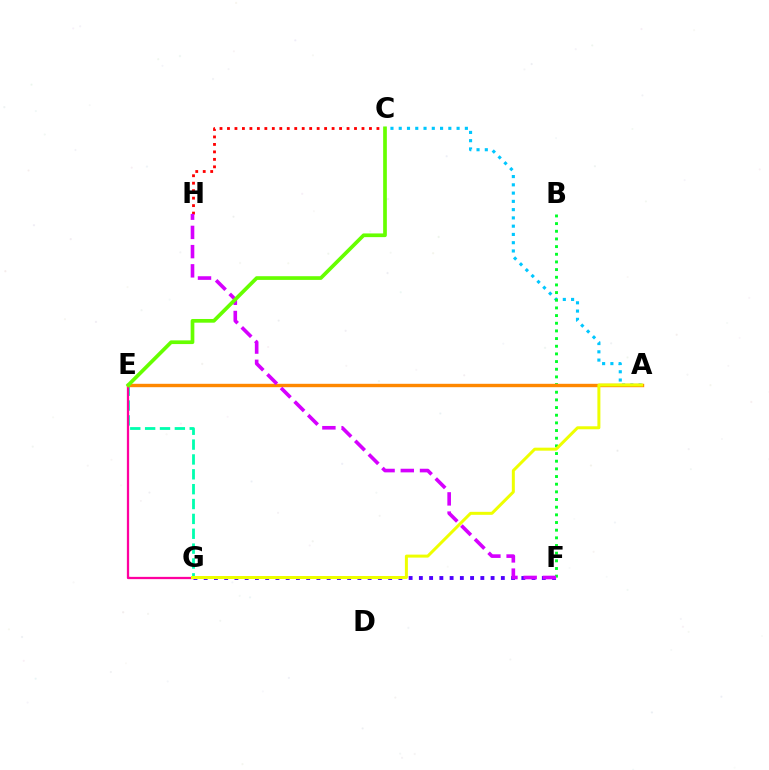{('E', 'G'): [{'color': '#00ffaf', 'line_style': 'dashed', 'thickness': 2.02}, {'color': '#ff00a0', 'line_style': 'solid', 'thickness': 1.63}], ('A', 'C'): [{'color': '#00c7ff', 'line_style': 'dotted', 'thickness': 2.25}], ('B', 'F'): [{'color': '#00ff27', 'line_style': 'dotted', 'thickness': 2.08}], ('F', 'G'): [{'color': '#4f00ff', 'line_style': 'dotted', 'thickness': 2.78}], ('C', 'H'): [{'color': '#ff0000', 'line_style': 'dotted', 'thickness': 2.03}], ('A', 'E'): [{'color': '#003fff', 'line_style': 'solid', 'thickness': 2.01}, {'color': '#ff8800', 'line_style': 'solid', 'thickness': 2.44}], ('F', 'H'): [{'color': '#d600ff', 'line_style': 'dashed', 'thickness': 2.61}], ('A', 'G'): [{'color': '#eeff00', 'line_style': 'solid', 'thickness': 2.16}], ('C', 'E'): [{'color': '#66ff00', 'line_style': 'solid', 'thickness': 2.66}]}